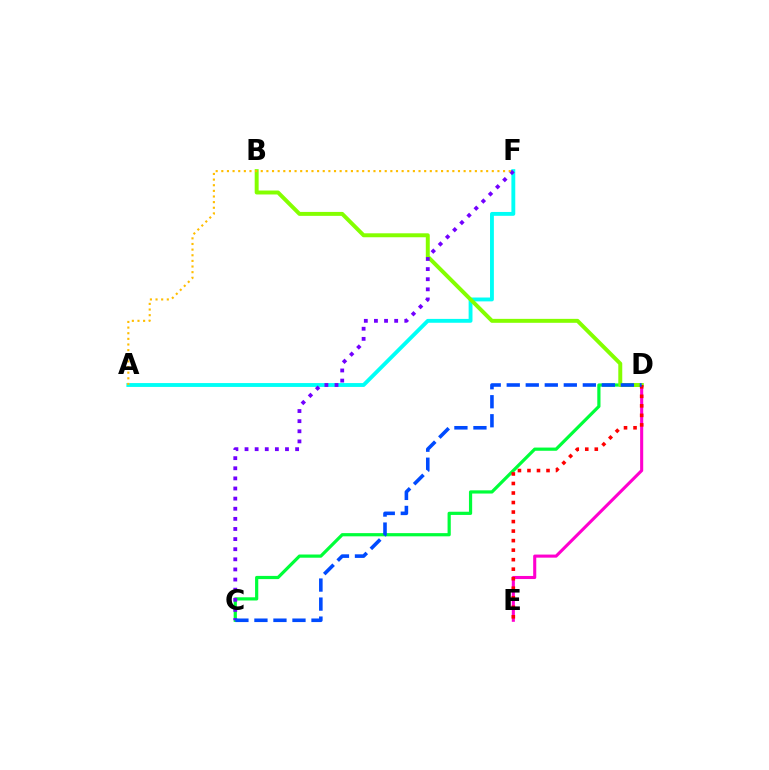{('C', 'D'): [{'color': '#00ff39', 'line_style': 'solid', 'thickness': 2.31}, {'color': '#004bff', 'line_style': 'dashed', 'thickness': 2.58}], ('D', 'E'): [{'color': '#ff00cf', 'line_style': 'solid', 'thickness': 2.22}, {'color': '#ff0000', 'line_style': 'dotted', 'thickness': 2.59}], ('A', 'F'): [{'color': '#00fff6', 'line_style': 'solid', 'thickness': 2.78}, {'color': '#ffbd00', 'line_style': 'dotted', 'thickness': 1.53}], ('B', 'D'): [{'color': '#84ff00', 'line_style': 'solid', 'thickness': 2.84}], ('C', 'F'): [{'color': '#7200ff', 'line_style': 'dotted', 'thickness': 2.75}]}